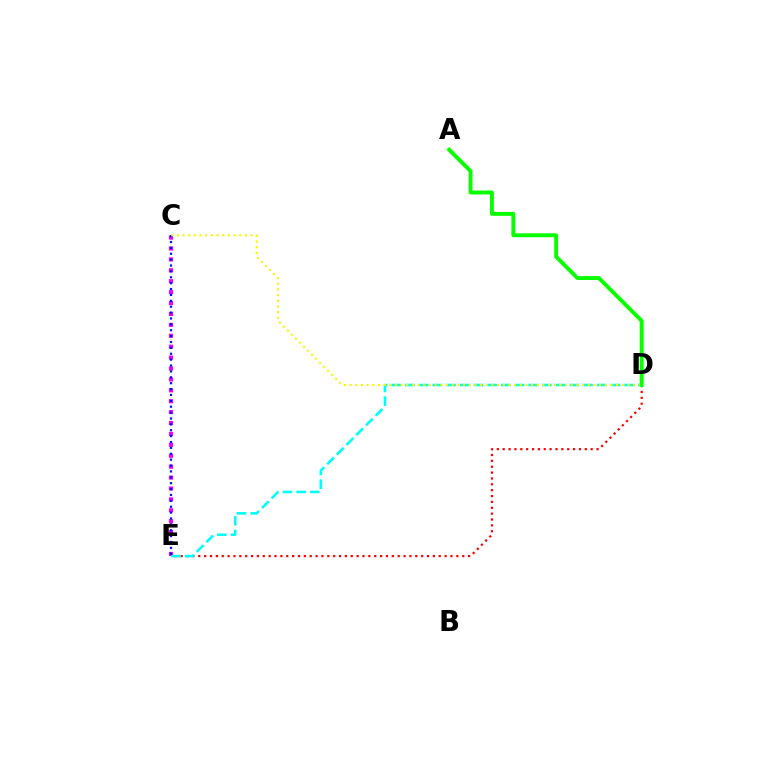{('C', 'E'): [{'color': '#ee00ff', 'line_style': 'dotted', 'thickness': 2.96}, {'color': '#0010ff', 'line_style': 'dotted', 'thickness': 1.6}], ('D', 'E'): [{'color': '#ff0000', 'line_style': 'dotted', 'thickness': 1.59}, {'color': '#00fff6', 'line_style': 'dashed', 'thickness': 1.86}], ('C', 'D'): [{'color': '#fcf500', 'line_style': 'dotted', 'thickness': 1.54}], ('A', 'D'): [{'color': '#08ff00', 'line_style': 'solid', 'thickness': 2.8}]}